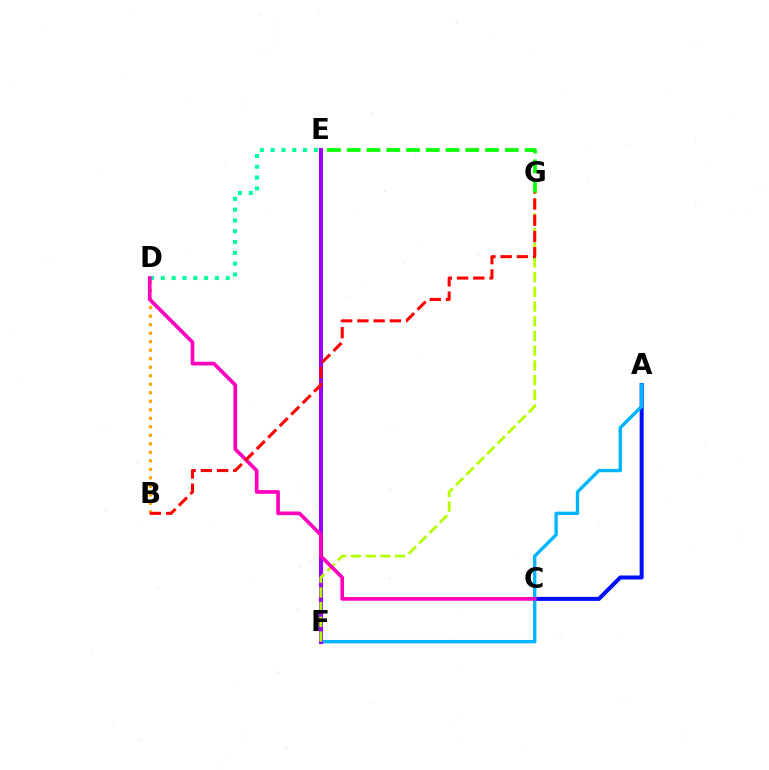{('A', 'C'): [{'color': '#0010ff', 'line_style': 'solid', 'thickness': 2.9}], ('D', 'E'): [{'color': '#00ff9d', 'line_style': 'dotted', 'thickness': 2.94}], ('A', 'F'): [{'color': '#00b5ff', 'line_style': 'solid', 'thickness': 2.42}], ('B', 'D'): [{'color': '#ffa500', 'line_style': 'dotted', 'thickness': 2.31}], ('E', 'F'): [{'color': '#9b00ff', 'line_style': 'solid', 'thickness': 2.91}], ('E', 'G'): [{'color': '#08ff00', 'line_style': 'dashed', 'thickness': 2.68}], ('F', 'G'): [{'color': '#b3ff00', 'line_style': 'dashed', 'thickness': 2.0}], ('C', 'D'): [{'color': '#ff00bd', 'line_style': 'solid', 'thickness': 2.64}], ('B', 'G'): [{'color': '#ff0000', 'line_style': 'dashed', 'thickness': 2.21}]}